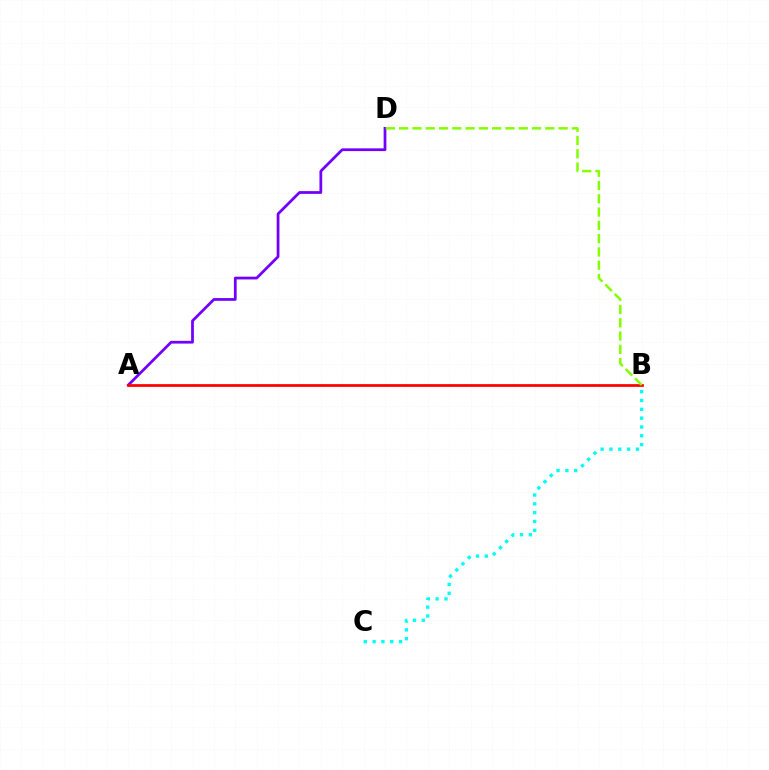{('A', 'D'): [{'color': '#7200ff', 'line_style': 'solid', 'thickness': 1.98}], ('A', 'B'): [{'color': '#ff0000', 'line_style': 'solid', 'thickness': 1.97}], ('B', 'D'): [{'color': '#84ff00', 'line_style': 'dashed', 'thickness': 1.8}], ('B', 'C'): [{'color': '#00fff6', 'line_style': 'dotted', 'thickness': 2.4}]}